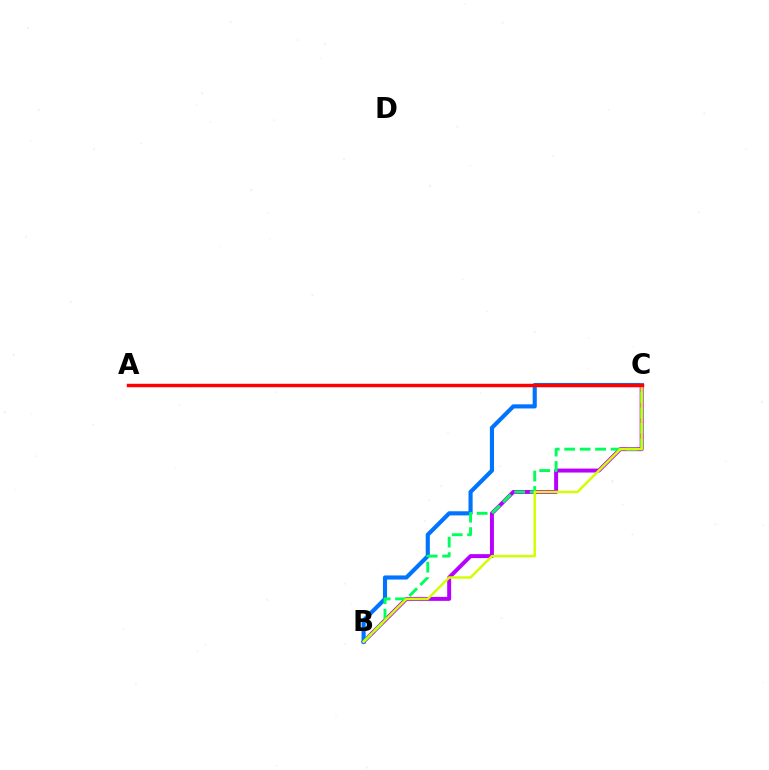{('B', 'C'): [{'color': '#b900ff', 'line_style': 'solid', 'thickness': 2.85}, {'color': '#0074ff', 'line_style': 'solid', 'thickness': 2.97}, {'color': '#00ff5c', 'line_style': 'dashed', 'thickness': 2.1}, {'color': '#d1ff00', 'line_style': 'solid', 'thickness': 1.77}], ('A', 'C'): [{'color': '#ff0000', 'line_style': 'solid', 'thickness': 2.48}]}